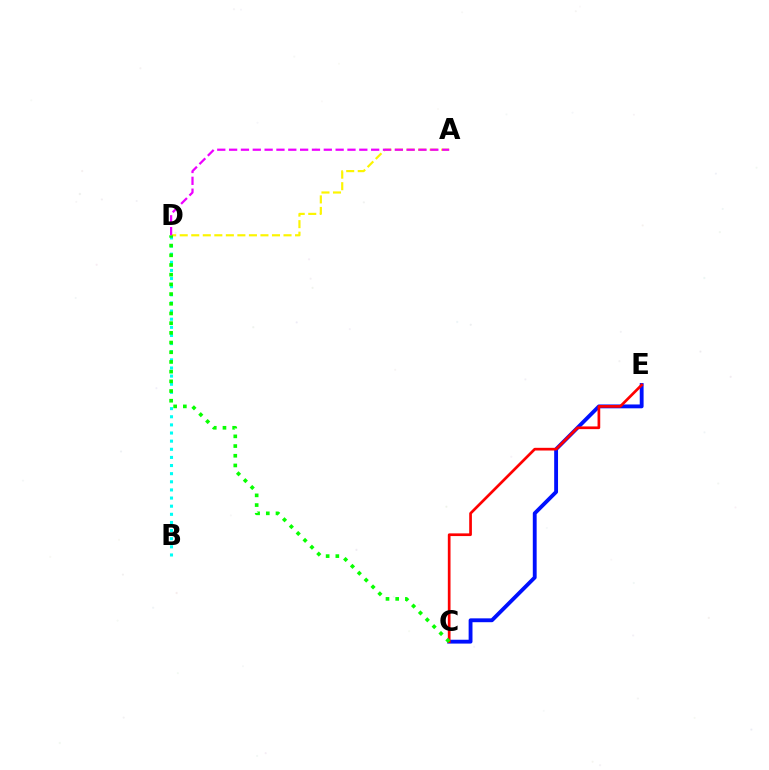{('C', 'E'): [{'color': '#0010ff', 'line_style': 'solid', 'thickness': 2.77}, {'color': '#ff0000', 'line_style': 'solid', 'thickness': 1.94}], ('A', 'D'): [{'color': '#fcf500', 'line_style': 'dashed', 'thickness': 1.57}, {'color': '#ee00ff', 'line_style': 'dashed', 'thickness': 1.61}], ('B', 'D'): [{'color': '#00fff6', 'line_style': 'dotted', 'thickness': 2.21}], ('C', 'D'): [{'color': '#08ff00', 'line_style': 'dotted', 'thickness': 2.63}]}